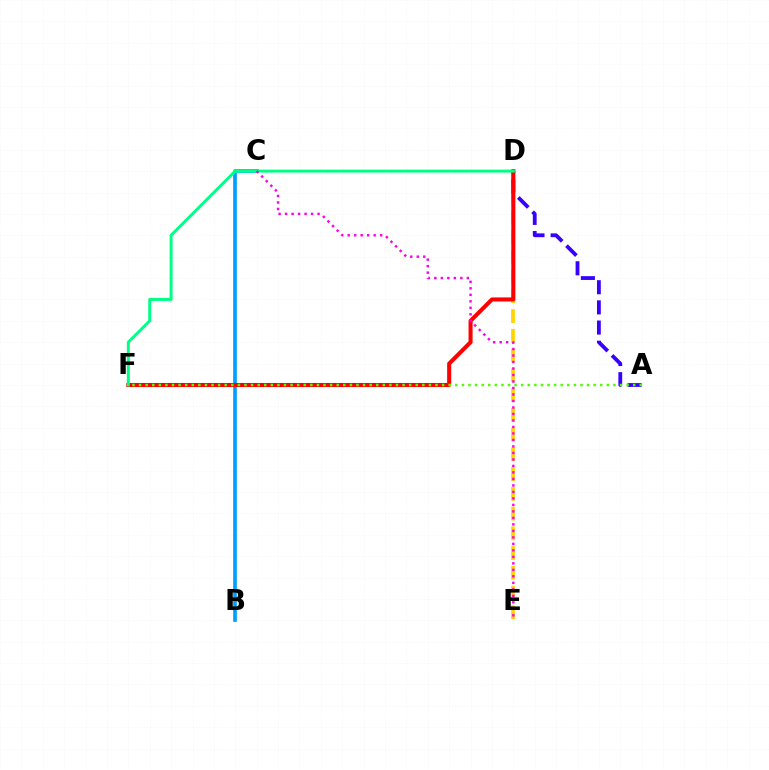{('D', 'E'): [{'color': '#ffd500', 'line_style': 'dashed', 'thickness': 2.68}], ('B', 'C'): [{'color': '#009eff', 'line_style': 'solid', 'thickness': 2.64}], ('A', 'D'): [{'color': '#3700ff', 'line_style': 'dashed', 'thickness': 2.74}], ('D', 'F'): [{'color': '#ff0000', 'line_style': 'solid', 'thickness': 2.91}, {'color': '#00ff86', 'line_style': 'solid', 'thickness': 2.15}], ('A', 'F'): [{'color': '#4fff00', 'line_style': 'dotted', 'thickness': 1.79}], ('C', 'E'): [{'color': '#ff00ed', 'line_style': 'dotted', 'thickness': 1.76}]}